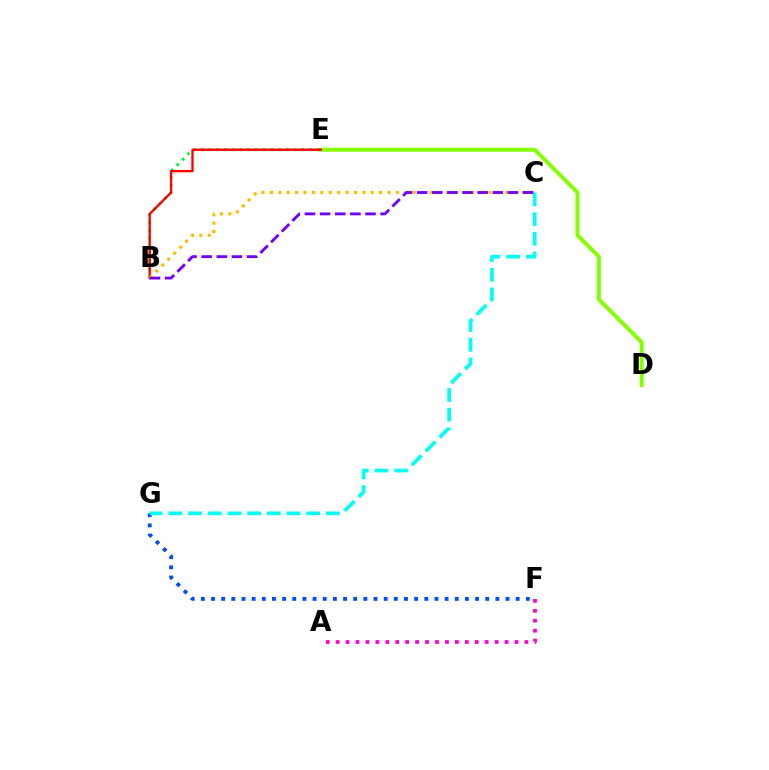{('A', 'F'): [{'color': '#ff00cf', 'line_style': 'dotted', 'thickness': 2.7}], ('B', 'E'): [{'color': '#00ff39', 'line_style': 'dotted', 'thickness': 2.1}, {'color': '#ff0000', 'line_style': 'solid', 'thickness': 1.68}], ('D', 'E'): [{'color': '#84ff00', 'line_style': 'solid', 'thickness': 2.83}], ('F', 'G'): [{'color': '#004bff', 'line_style': 'dotted', 'thickness': 2.76}], ('C', 'G'): [{'color': '#00fff6', 'line_style': 'dashed', 'thickness': 2.68}], ('B', 'C'): [{'color': '#ffbd00', 'line_style': 'dotted', 'thickness': 2.28}, {'color': '#7200ff', 'line_style': 'dashed', 'thickness': 2.06}]}